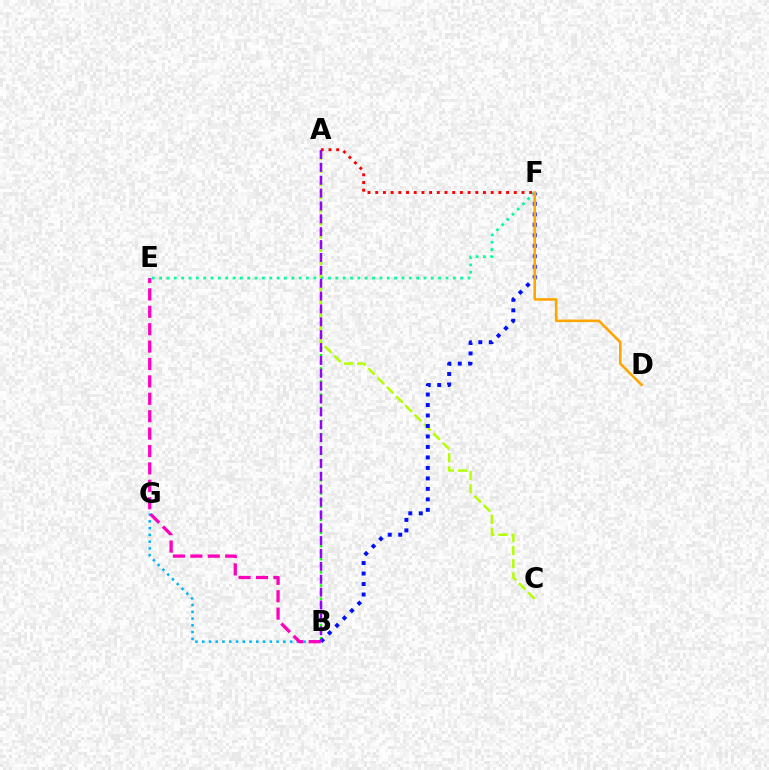{('A', 'B'): [{'color': '#08ff00', 'line_style': 'dotted', 'thickness': 1.79}, {'color': '#9b00ff', 'line_style': 'dashed', 'thickness': 1.75}], ('A', 'C'): [{'color': '#b3ff00', 'line_style': 'dashed', 'thickness': 1.79}], ('B', 'G'): [{'color': '#00b5ff', 'line_style': 'dotted', 'thickness': 1.84}], ('B', 'E'): [{'color': '#ff00bd', 'line_style': 'dashed', 'thickness': 2.36}], ('B', 'F'): [{'color': '#0010ff', 'line_style': 'dotted', 'thickness': 2.85}], ('E', 'F'): [{'color': '#00ff9d', 'line_style': 'dotted', 'thickness': 2.0}], ('A', 'F'): [{'color': '#ff0000', 'line_style': 'dotted', 'thickness': 2.09}], ('D', 'F'): [{'color': '#ffa500', 'line_style': 'solid', 'thickness': 1.86}]}